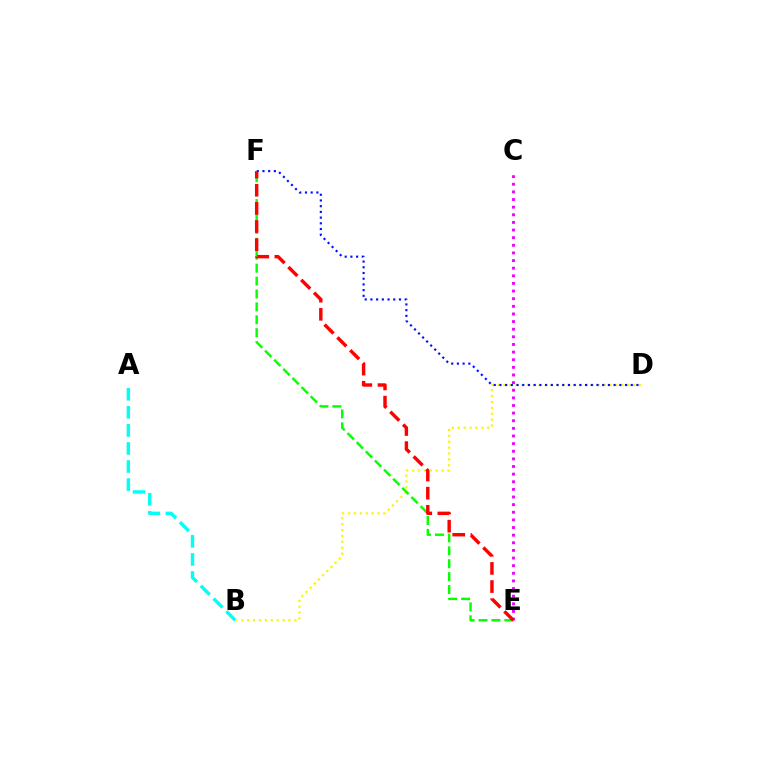{('C', 'E'): [{'color': '#ee00ff', 'line_style': 'dotted', 'thickness': 2.07}], ('A', 'B'): [{'color': '#00fff6', 'line_style': 'dashed', 'thickness': 2.45}], ('B', 'D'): [{'color': '#fcf500', 'line_style': 'dotted', 'thickness': 1.6}], ('D', 'F'): [{'color': '#0010ff', 'line_style': 'dotted', 'thickness': 1.55}], ('E', 'F'): [{'color': '#08ff00', 'line_style': 'dashed', 'thickness': 1.75}, {'color': '#ff0000', 'line_style': 'dashed', 'thickness': 2.46}]}